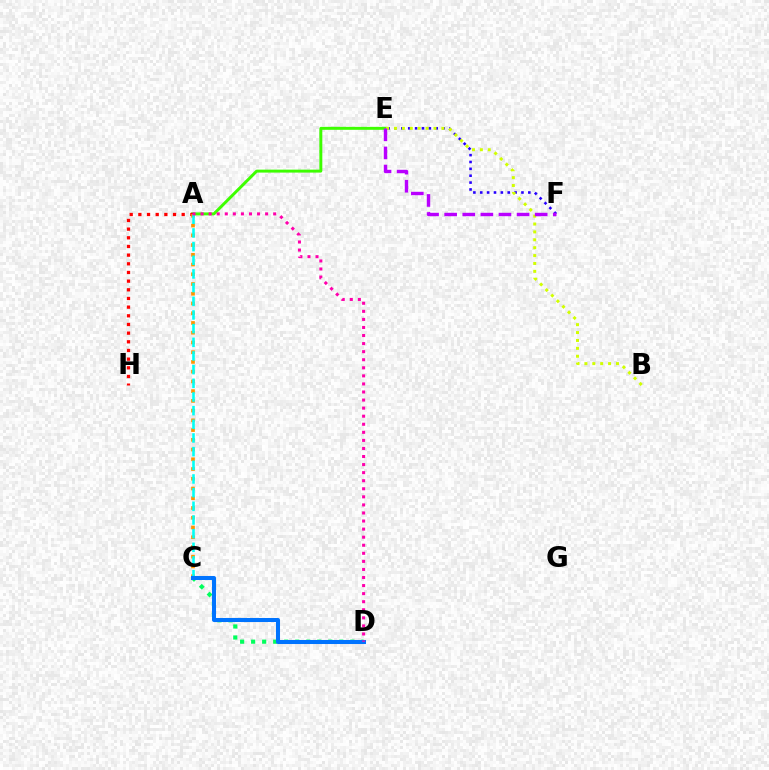{('A', 'E'): [{'color': '#3dff00', 'line_style': 'solid', 'thickness': 2.13}], ('A', 'H'): [{'color': '#ff0000', 'line_style': 'dotted', 'thickness': 2.35}], ('E', 'F'): [{'color': '#2500ff', 'line_style': 'dotted', 'thickness': 1.87}, {'color': '#b900ff', 'line_style': 'dashed', 'thickness': 2.46}], ('B', 'E'): [{'color': '#d1ff00', 'line_style': 'dotted', 'thickness': 2.14}], ('A', 'C'): [{'color': '#ff9400', 'line_style': 'dotted', 'thickness': 2.65}, {'color': '#00fff6', 'line_style': 'dashed', 'thickness': 1.86}], ('C', 'D'): [{'color': '#00ff5c', 'line_style': 'dotted', 'thickness': 2.99}, {'color': '#0074ff', 'line_style': 'solid', 'thickness': 2.91}], ('A', 'D'): [{'color': '#ff00ac', 'line_style': 'dotted', 'thickness': 2.19}]}